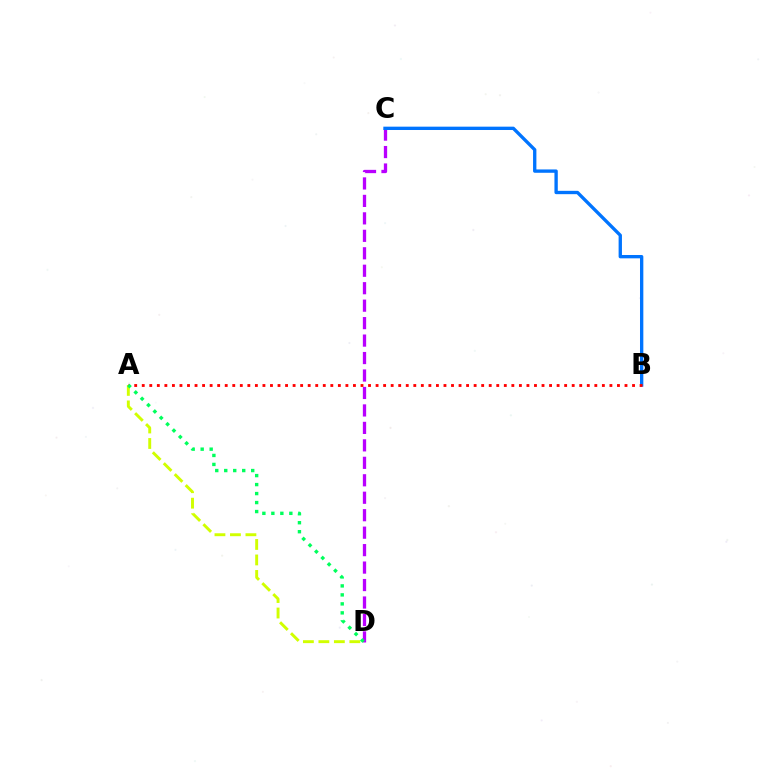{('C', 'D'): [{'color': '#b900ff', 'line_style': 'dashed', 'thickness': 2.37}], ('A', 'D'): [{'color': '#d1ff00', 'line_style': 'dashed', 'thickness': 2.1}, {'color': '#00ff5c', 'line_style': 'dotted', 'thickness': 2.44}], ('B', 'C'): [{'color': '#0074ff', 'line_style': 'solid', 'thickness': 2.4}], ('A', 'B'): [{'color': '#ff0000', 'line_style': 'dotted', 'thickness': 2.05}]}